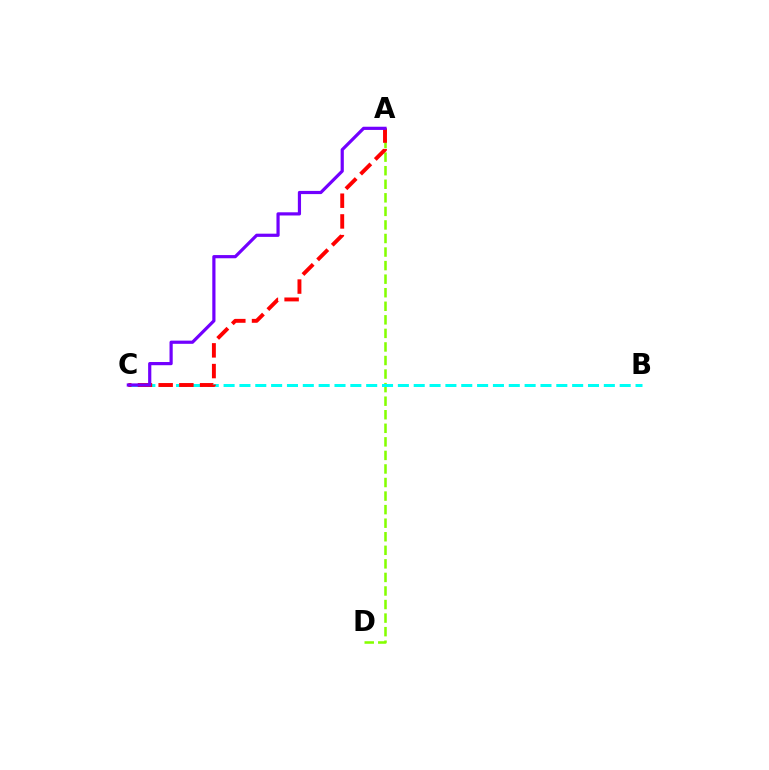{('A', 'D'): [{'color': '#84ff00', 'line_style': 'dashed', 'thickness': 1.84}], ('B', 'C'): [{'color': '#00fff6', 'line_style': 'dashed', 'thickness': 2.15}], ('A', 'C'): [{'color': '#ff0000', 'line_style': 'dashed', 'thickness': 2.81}, {'color': '#7200ff', 'line_style': 'solid', 'thickness': 2.3}]}